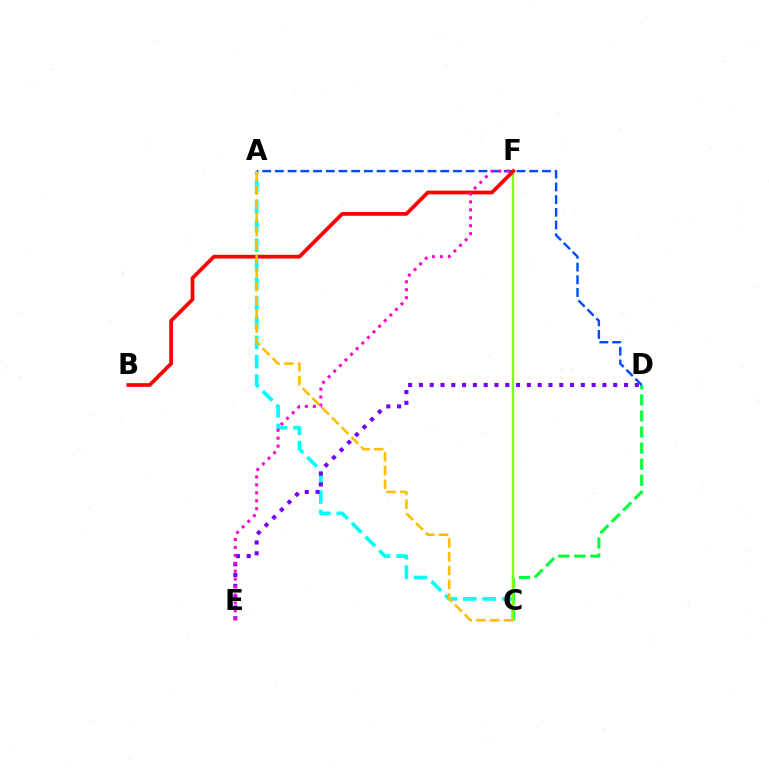{('A', 'C'): [{'color': '#00fff6', 'line_style': 'dashed', 'thickness': 2.63}, {'color': '#ffbd00', 'line_style': 'dashed', 'thickness': 1.87}], ('C', 'D'): [{'color': '#00ff39', 'line_style': 'dashed', 'thickness': 2.18}], ('D', 'E'): [{'color': '#7200ff', 'line_style': 'dotted', 'thickness': 2.93}], ('A', 'D'): [{'color': '#004bff', 'line_style': 'dashed', 'thickness': 1.73}], ('C', 'F'): [{'color': '#84ff00', 'line_style': 'solid', 'thickness': 1.67}], ('B', 'F'): [{'color': '#ff0000', 'line_style': 'solid', 'thickness': 2.69}], ('E', 'F'): [{'color': '#ff00cf', 'line_style': 'dotted', 'thickness': 2.16}]}